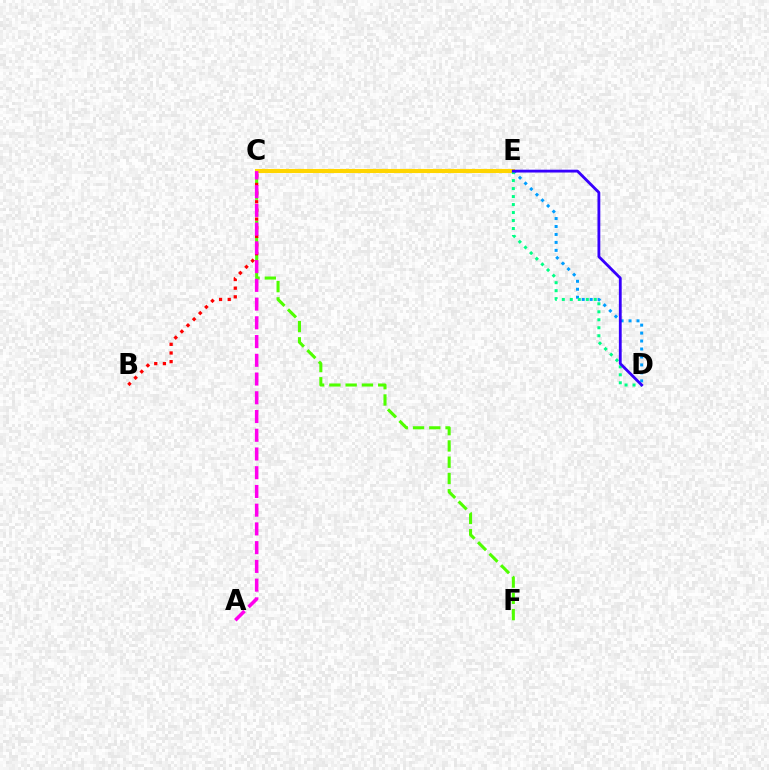{('C', 'F'): [{'color': '#4fff00', 'line_style': 'dashed', 'thickness': 2.21}], ('B', 'C'): [{'color': '#ff0000', 'line_style': 'dotted', 'thickness': 2.35}], ('C', 'E'): [{'color': '#ffd500', 'line_style': 'solid', 'thickness': 2.96}], ('D', 'E'): [{'color': '#009eff', 'line_style': 'dotted', 'thickness': 2.16}, {'color': '#00ff86', 'line_style': 'dotted', 'thickness': 2.17}, {'color': '#3700ff', 'line_style': 'solid', 'thickness': 2.03}], ('A', 'C'): [{'color': '#ff00ed', 'line_style': 'dashed', 'thickness': 2.55}]}